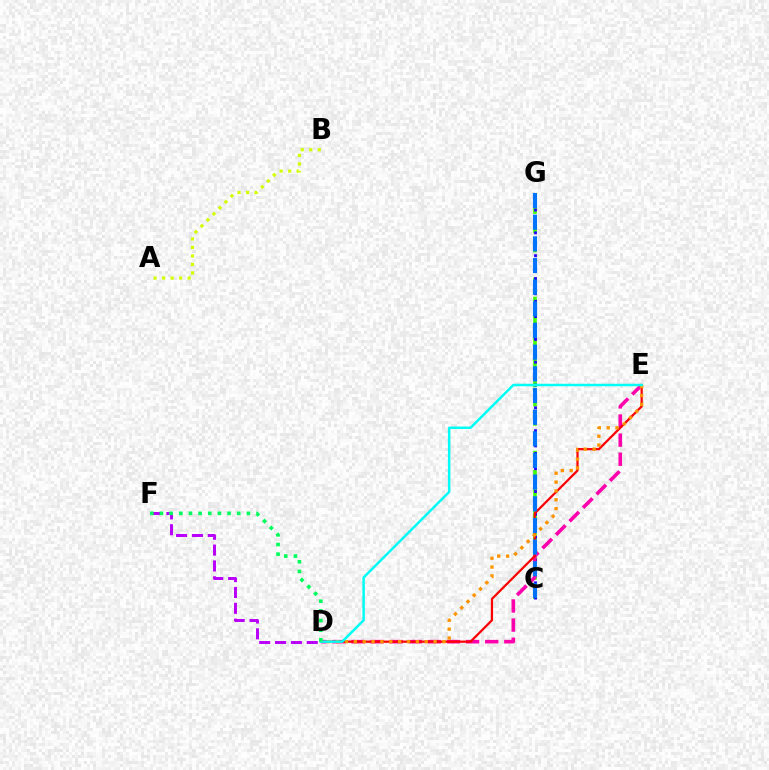{('C', 'G'): [{'color': '#3dff00', 'line_style': 'dashed', 'thickness': 2.62}, {'color': '#2500ff', 'line_style': 'dotted', 'thickness': 2.07}, {'color': '#0074ff', 'line_style': 'dashed', 'thickness': 2.94}], ('D', 'E'): [{'color': '#ff00ac', 'line_style': 'dashed', 'thickness': 2.6}, {'color': '#ff0000', 'line_style': 'solid', 'thickness': 1.61}, {'color': '#ff9400', 'line_style': 'dotted', 'thickness': 2.41}, {'color': '#00fff6', 'line_style': 'solid', 'thickness': 1.79}], ('A', 'B'): [{'color': '#d1ff00', 'line_style': 'dotted', 'thickness': 2.31}], ('D', 'F'): [{'color': '#b900ff', 'line_style': 'dashed', 'thickness': 2.15}, {'color': '#00ff5c', 'line_style': 'dotted', 'thickness': 2.62}]}